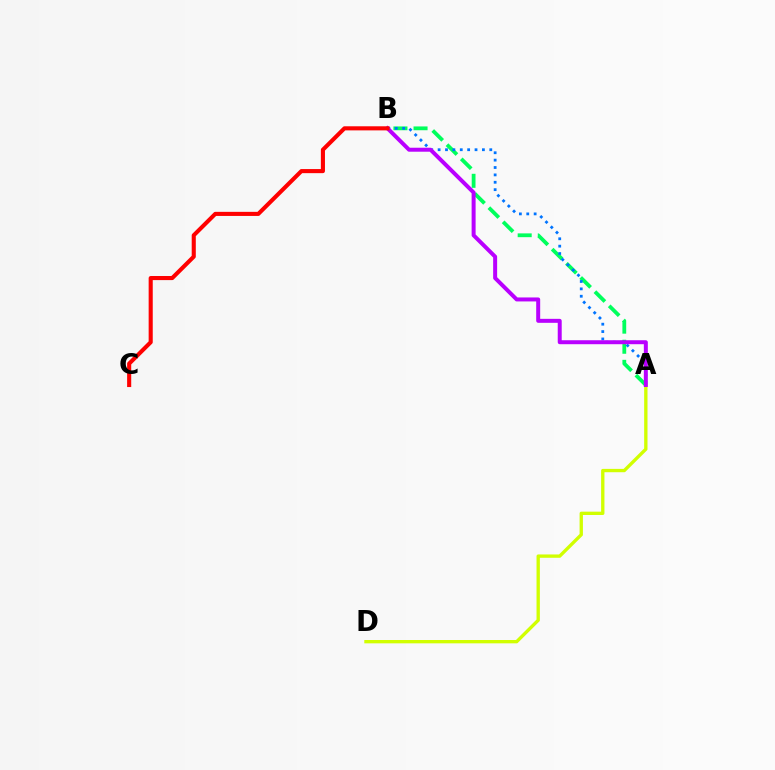{('A', 'D'): [{'color': '#d1ff00', 'line_style': 'solid', 'thickness': 2.4}], ('A', 'B'): [{'color': '#00ff5c', 'line_style': 'dashed', 'thickness': 2.73}, {'color': '#0074ff', 'line_style': 'dotted', 'thickness': 2.01}, {'color': '#b900ff', 'line_style': 'solid', 'thickness': 2.86}], ('B', 'C'): [{'color': '#ff0000', 'line_style': 'solid', 'thickness': 2.95}]}